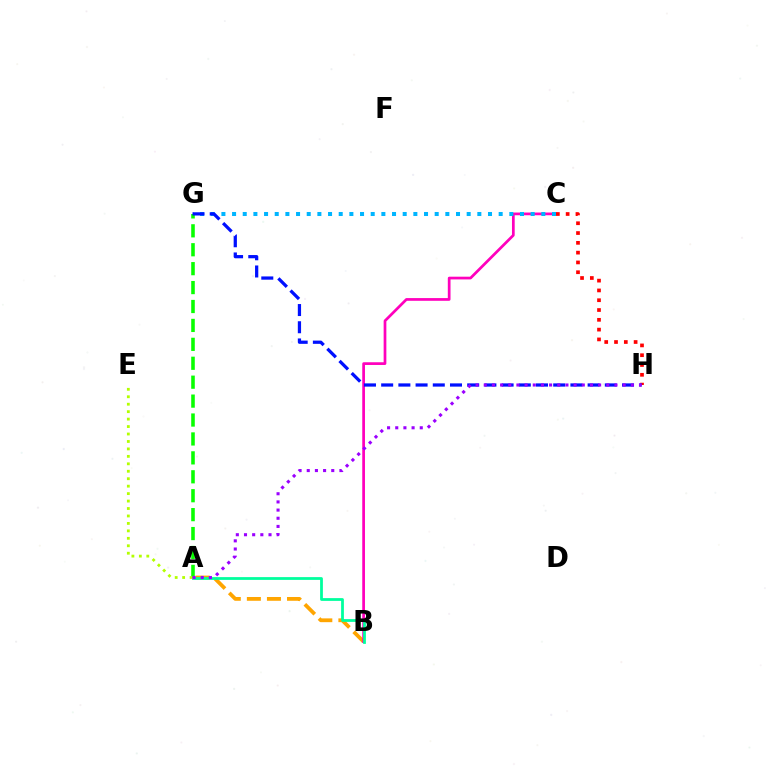{('A', 'B'): [{'color': '#ffa500', 'line_style': 'dashed', 'thickness': 2.73}, {'color': '#00ff9d', 'line_style': 'solid', 'thickness': 2.0}], ('B', 'C'): [{'color': '#ff00bd', 'line_style': 'solid', 'thickness': 1.96}], ('C', 'H'): [{'color': '#ff0000', 'line_style': 'dotted', 'thickness': 2.66}], ('C', 'G'): [{'color': '#00b5ff', 'line_style': 'dotted', 'thickness': 2.9}], ('A', 'G'): [{'color': '#08ff00', 'line_style': 'dashed', 'thickness': 2.57}], ('G', 'H'): [{'color': '#0010ff', 'line_style': 'dashed', 'thickness': 2.34}], ('A', 'E'): [{'color': '#b3ff00', 'line_style': 'dotted', 'thickness': 2.02}], ('A', 'H'): [{'color': '#9b00ff', 'line_style': 'dotted', 'thickness': 2.22}]}